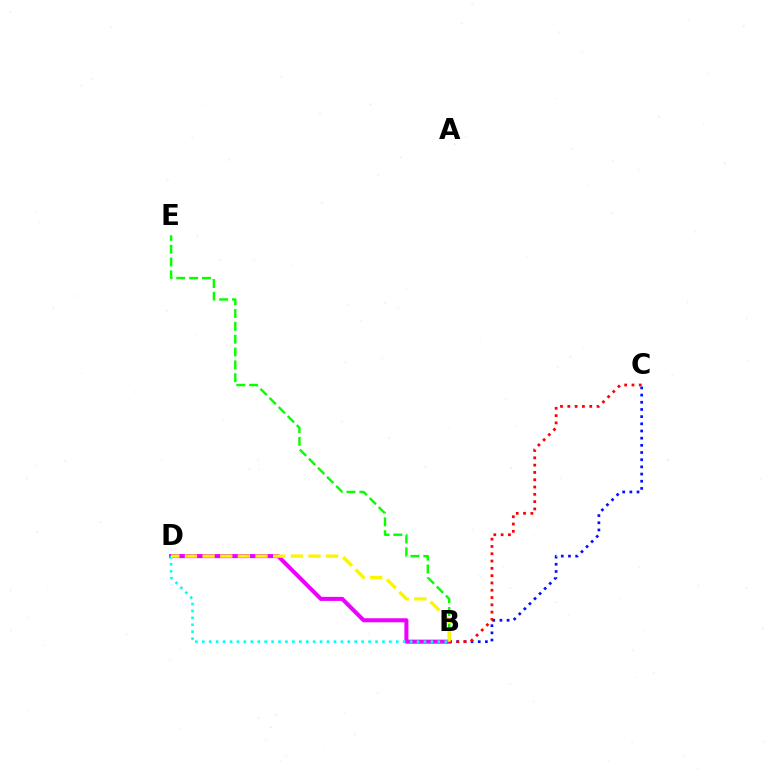{('B', 'C'): [{'color': '#0010ff', 'line_style': 'dotted', 'thickness': 1.95}, {'color': '#ff0000', 'line_style': 'dotted', 'thickness': 1.98}], ('B', 'E'): [{'color': '#08ff00', 'line_style': 'dashed', 'thickness': 1.74}], ('B', 'D'): [{'color': '#ee00ff', 'line_style': 'solid', 'thickness': 2.92}, {'color': '#00fff6', 'line_style': 'dotted', 'thickness': 1.88}, {'color': '#fcf500', 'line_style': 'dashed', 'thickness': 2.4}]}